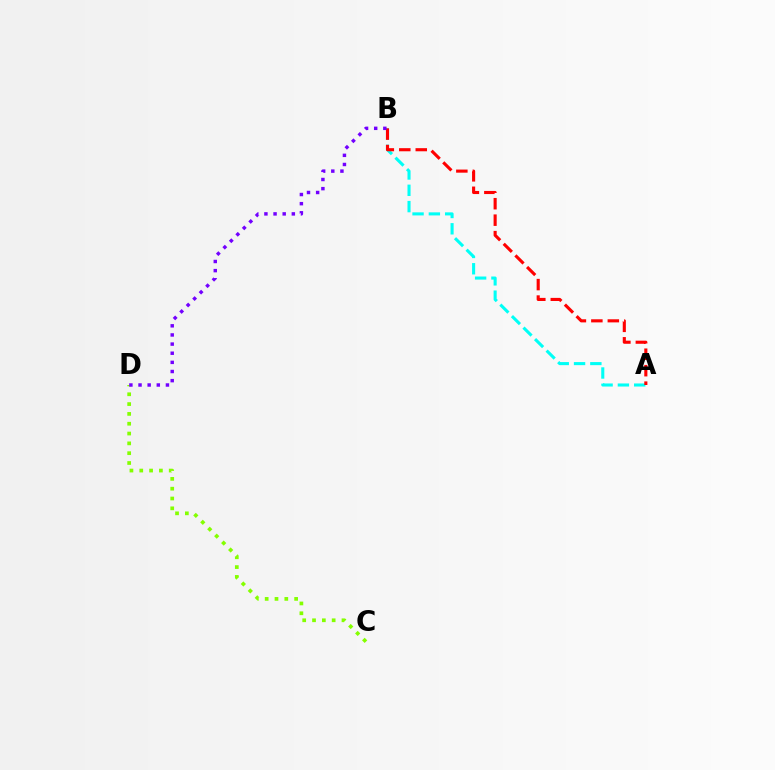{('A', 'B'): [{'color': '#00fff6', 'line_style': 'dashed', 'thickness': 2.22}, {'color': '#ff0000', 'line_style': 'dashed', 'thickness': 2.24}], ('C', 'D'): [{'color': '#84ff00', 'line_style': 'dotted', 'thickness': 2.67}], ('B', 'D'): [{'color': '#7200ff', 'line_style': 'dotted', 'thickness': 2.48}]}